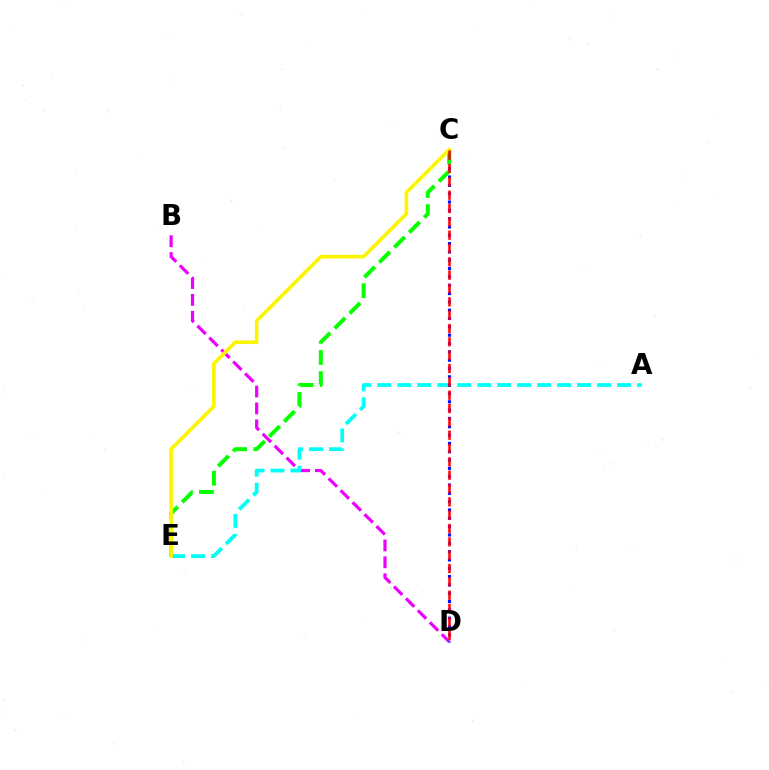{('B', 'D'): [{'color': '#ee00ff', 'line_style': 'dashed', 'thickness': 2.29}], ('A', 'E'): [{'color': '#00fff6', 'line_style': 'dashed', 'thickness': 2.71}], ('C', 'D'): [{'color': '#0010ff', 'line_style': 'dotted', 'thickness': 2.26}, {'color': '#ff0000', 'line_style': 'dashed', 'thickness': 1.81}], ('C', 'E'): [{'color': '#08ff00', 'line_style': 'dashed', 'thickness': 2.87}, {'color': '#fcf500', 'line_style': 'solid', 'thickness': 2.62}]}